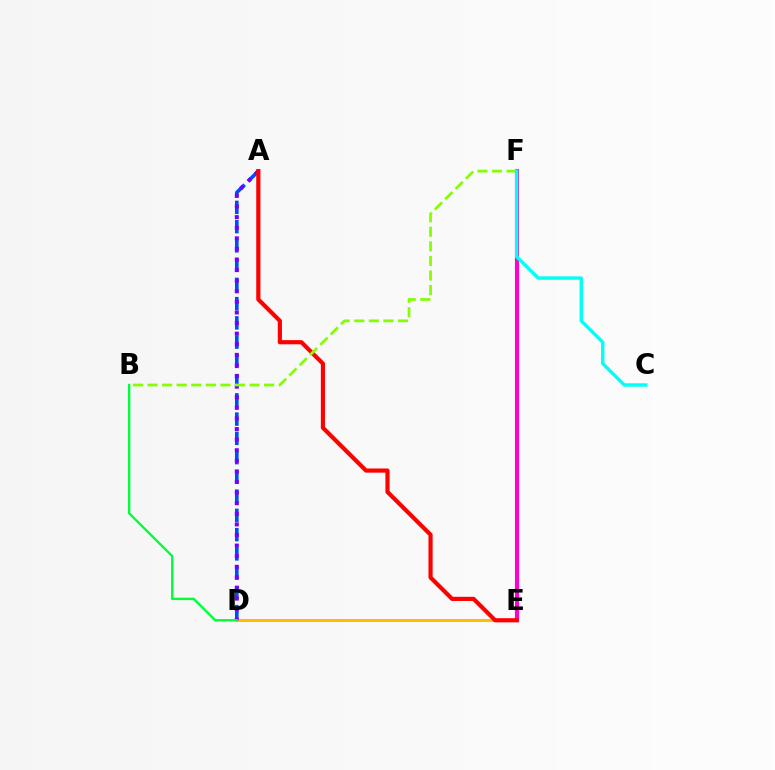{('A', 'D'): [{'color': '#004bff', 'line_style': 'dashed', 'thickness': 2.62}, {'color': '#7200ff', 'line_style': 'dotted', 'thickness': 2.88}], ('D', 'E'): [{'color': '#ffbd00', 'line_style': 'solid', 'thickness': 2.18}], ('E', 'F'): [{'color': '#ff00cf', 'line_style': 'solid', 'thickness': 2.97}], ('A', 'E'): [{'color': '#ff0000', 'line_style': 'solid', 'thickness': 3.0}], ('B', 'F'): [{'color': '#84ff00', 'line_style': 'dashed', 'thickness': 1.98}], ('C', 'F'): [{'color': '#00fff6', 'line_style': 'solid', 'thickness': 2.46}], ('B', 'D'): [{'color': '#00ff39', 'line_style': 'solid', 'thickness': 1.7}]}